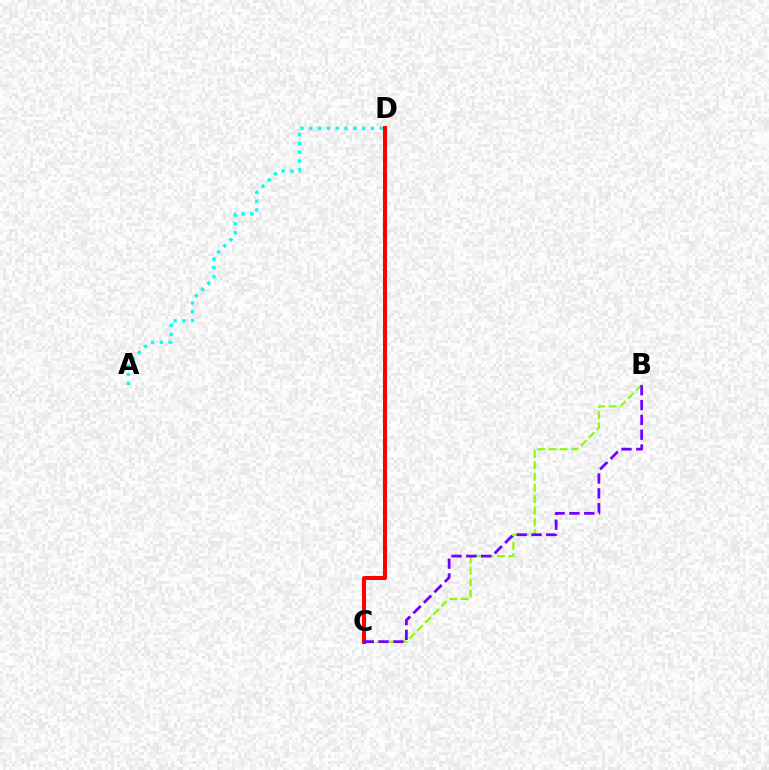{('B', 'C'): [{'color': '#84ff00', 'line_style': 'dashed', 'thickness': 1.54}, {'color': '#7200ff', 'line_style': 'dashed', 'thickness': 2.01}], ('A', 'D'): [{'color': '#00fff6', 'line_style': 'dotted', 'thickness': 2.39}], ('C', 'D'): [{'color': '#ff0000', 'line_style': 'solid', 'thickness': 2.91}]}